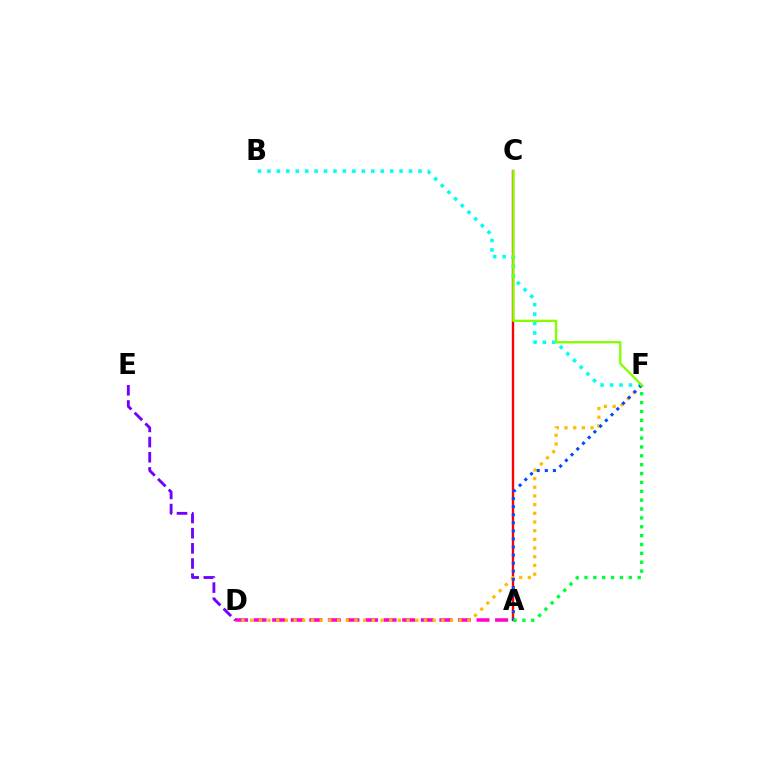{('A', 'D'): [{'color': '#ff00cf', 'line_style': 'dashed', 'thickness': 2.52}], ('A', 'C'): [{'color': '#ff0000', 'line_style': 'solid', 'thickness': 1.71}], ('D', 'F'): [{'color': '#ffbd00', 'line_style': 'dotted', 'thickness': 2.36}], ('B', 'F'): [{'color': '#00fff6', 'line_style': 'dotted', 'thickness': 2.56}], ('A', 'F'): [{'color': '#004bff', 'line_style': 'dotted', 'thickness': 2.19}, {'color': '#00ff39', 'line_style': 'dotted', 'thickness': 2.41}], ('D', 'E'): [{'color': '#7200ff', 'line_style': 'dashed', 'thickness': 2.06}], ('C', 'F'): [{'color': '#84ff00', 'line_style': 'solid', 'thickness': 1.67}]}